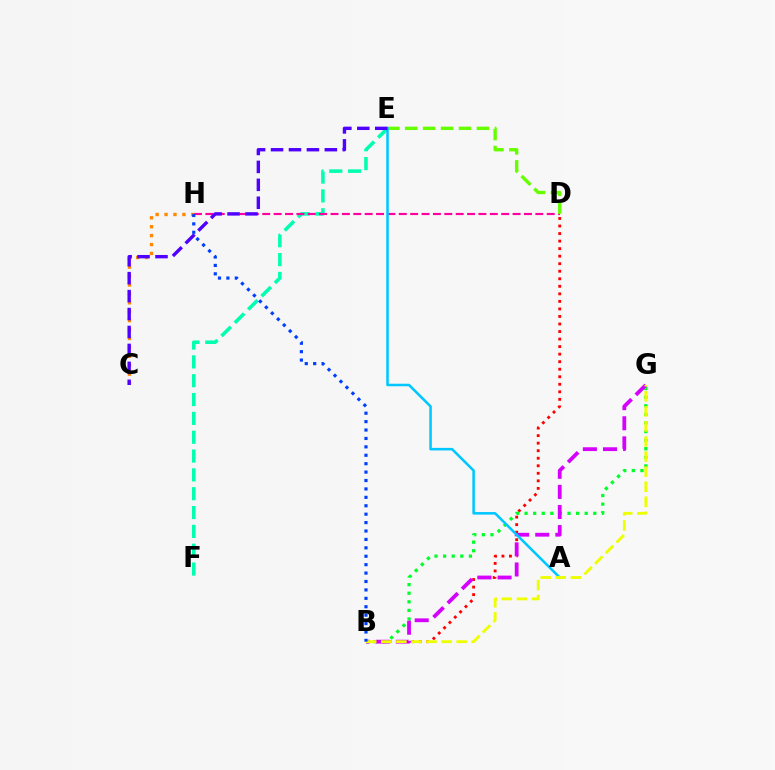{('B', 'D'): [{'color': '#ff0000', 'line_style': 'dotted', 'thickness': 2.05}], ('E', 'F'): [{'color': '#00ffaf', 'line_style': 'dashed', 'thickness': 2.56}], ('D', 'H'): [{'color': '#ff00a0', 'line_style': 'dashed', 'thickness': 1.55}], ('B', 'G'): [{'color': '#00ff27', 'line_style': 'dotted', 'thickness': 2.33}, {'color': '#d600ff', 'line_style': 'dashed', 'thickness': 2.73}, {'color': '#eeff00', 'line_style': 'dashed', 'thickness': 2.05}], ('D', 'E'): [{'color': '#66ff00', 'line_style': 'dashed', 'thickness': 2.44}], ('C', 'H'): [{'color': '#ff8800', 'line_style': 'dotted', 'thickness': 2.42}], ('A', 'E'): [{'color': '#00c7ff', 'line_style': 'solid', 'thickness': 1.84}], ('C', 'E'): [{'color': '#4f00ff', 'line_style': 'dashed', 'thickness': 2.44}], ('B', 'H'): [{'color': '#003fff', 'line_style': 'dotted', 'thickness': 2.29}]}